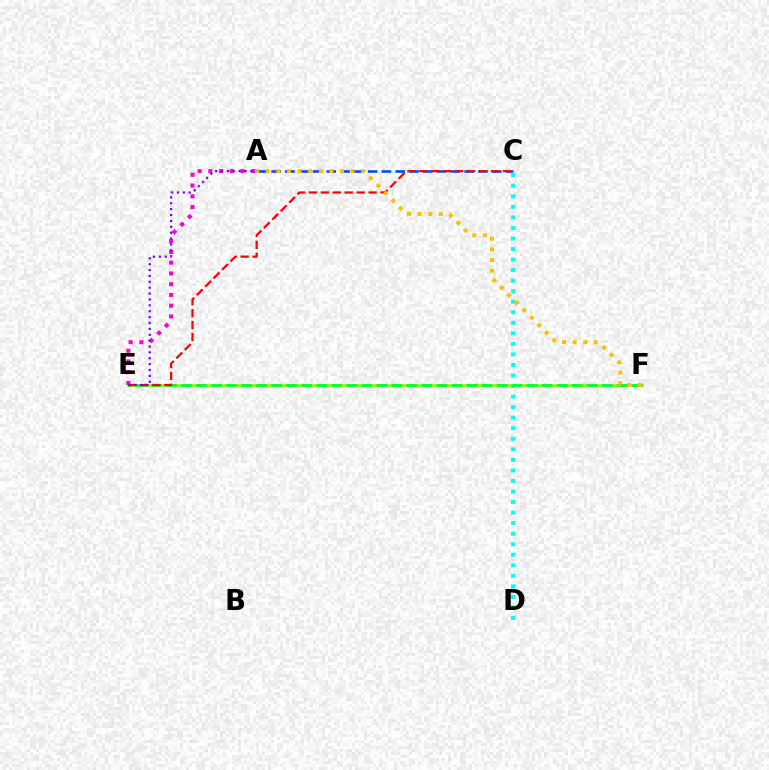{('E', 'F'): [{'color': '#84ff00', 'line_style': 'solid', 'thickness': 1.9}, {'color': '#00ff39', 'line_style': 'dashed', 'thickness': 2.04}], ('C', 'D'): [{'color': '#00fff6', 'line_style': 'dotted', 'thickness': 2.86}], ('A', 'E'): [{'color': '#ff00cf', 'line_style': 'dotted', 'thickness': 2.92}, {'color': '#7200ff', 'line_style': 'dotted', 'thickness': 1.6}], ('A', 'C'): [{'color': '#004bff', 'line_style': 'dashed', 'thickness': 1.87}], ('C', 'E'): [{'color': '#ff0000', 'line_style': 'dashed', 'thickness': 1.62}], ('A', 'F'): [{'color': '#ffbd00', 'line_style': 'dotted', 'thickness': 2.88}]}